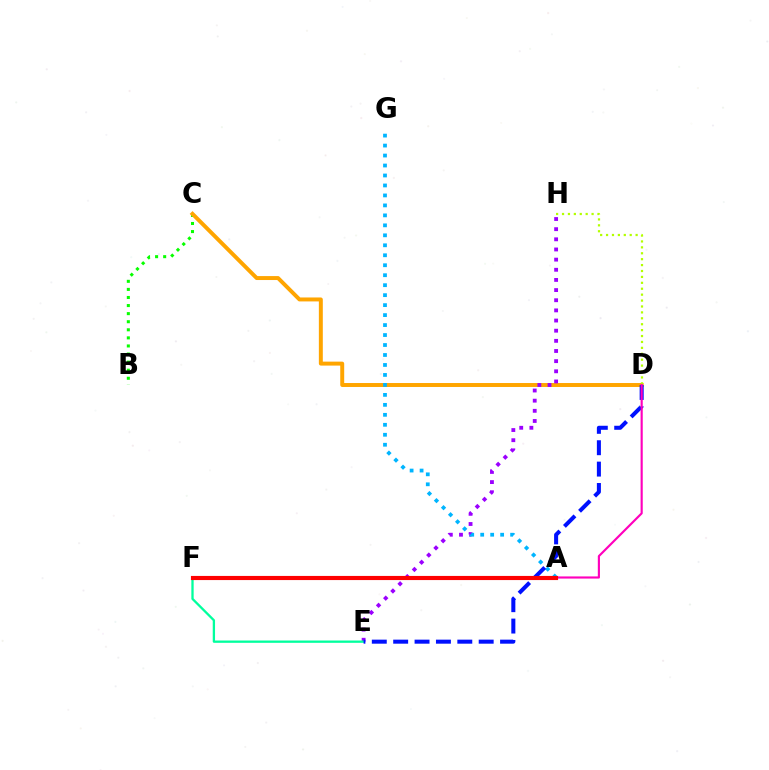{('B', 'C'): [{'color': '#08ff00', 'line_style': 'dotted', 'thickness': 2.19}], ('C', 'D'): [{'color': '#ffa500', 'line_style': 'solid', 'thickness': 2.85}], ('E', 'H'): [{'color': '#9b00ff', 'line_style': 'dotted', 'thickness': 2.76}], ('E', 'F'): [{'color': '#00ff9d', 'line_style': 'solid', 'thickness': 1.66}], ('D', 'H'): [{'color': '#b3ff00', 'line_style': 'dotted', 'thickness': 1.61}], ('A', 'G'): [{'color': '#00b5ff', 'line_style': 'dotted', 'thickness': 2.71}], ('D', 'E'): [{'color': '#0010ff', 'line_style': 'dashed', 'thickness': 2.9}], ('A', 'D'): [{'color': '#ff00bd', 'line_style': 'solid', 'thickness': 1.55}], ('A', 'F'): [{'color': '#ff0000', 'line_style': 'solid', 'thickness': 2.98}]}